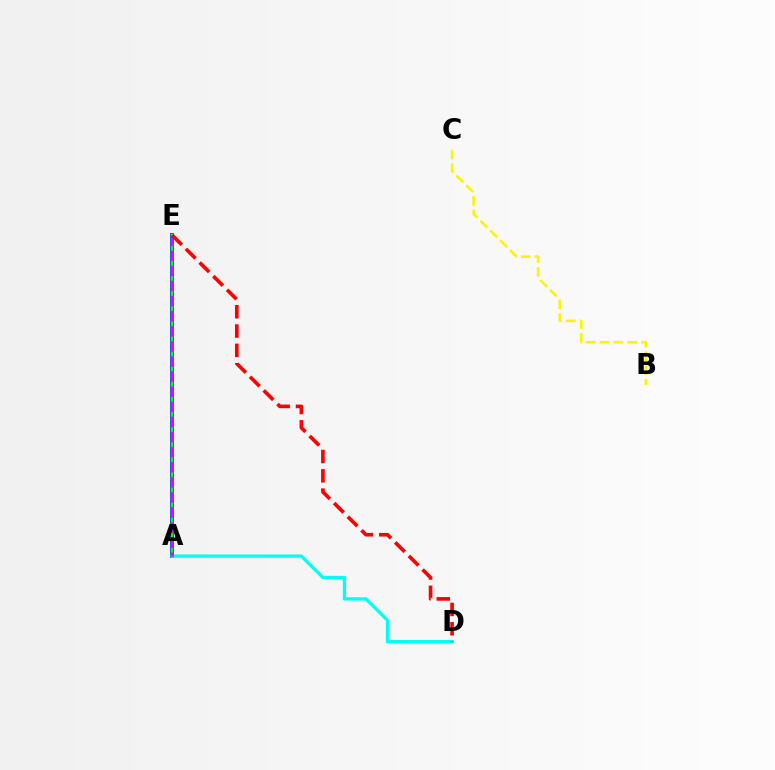{('A', 'E'): [{'color': '#0010ff', 'line_style': 'solid', 'thickness': 2.64}, {'color': '#08ff00', 'line_style': 'solid', 'thickness': 1.74}, {'color': '#ee00ff', 'line_style': 'dashed', 'thickness': 2.05}], ('B', 'C'): [{'color': '#fcf500', 'line_style': 'dashed', 'thickness': 1.88}], ('A', 'D'): [{'color': '#00fff6', 'line_style': 'solid', 'thickness': 2.35}], ('D', 'E'): [{'color': '#ff0000', 'line_style': 'dashed', 'thickness': 2.62}]}